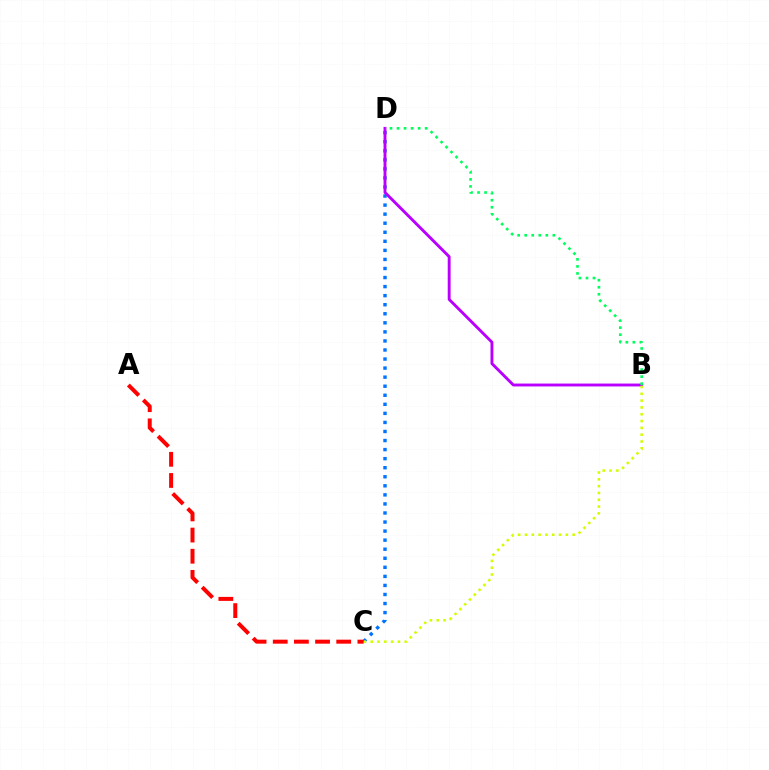{('C', 'D'): [{'color': '#0074ff', 'line_style': 'dotted', 'thickness': 2.46}], ('B', 'D'): [{'color': '#b900ff', 'line_style': 'solid', 'thickness': 2.08}, {'color': '#00ff5c', 'line_style': 'dotted', 'thickness': 1.91}], ('B', 'C'): [{'color': '#d1ff00', 'line_style': 'dotted', 'thickness': 1.85}], ('A', 'C'): [{'color': '#ff0000', 'line_style': 'dashed', 'thickness': 2.87}]}